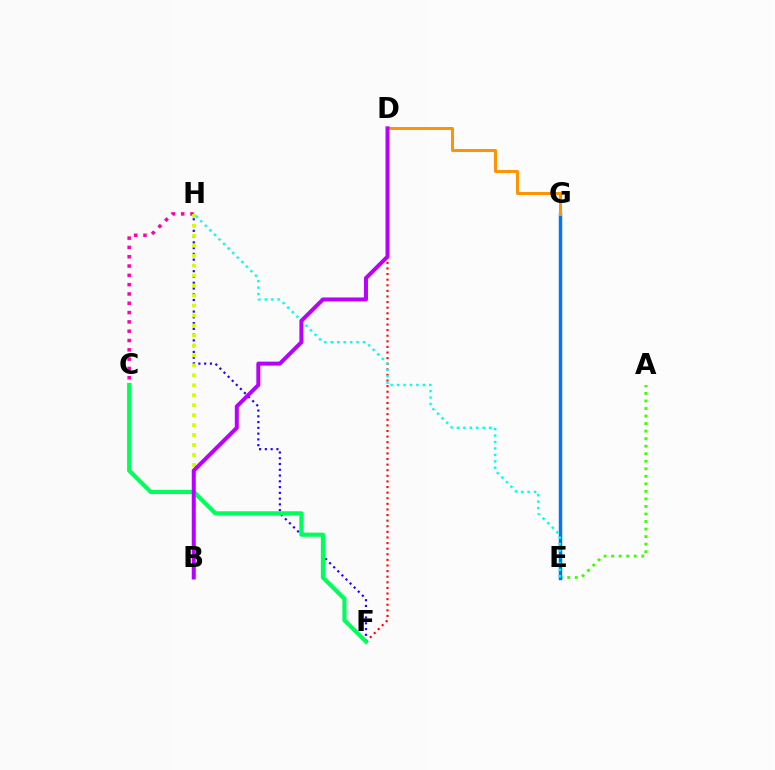{('A', 'E'): [{'color': '#3dff00', 'line_style': 'dotted', 'thickness': 2.05}], ('C', 'H'): [{'color': '#ff00ac', 'line_style': 'dotted', 'thickness': 2.53}], ('D', 'F'): [{'color': '#ff0000', 'line_style': 'dotted', 'thickness': 1.52}], ('F', 'H'): [{'color': '#2500ff', 'line_style': 'dotted', 'thickness': 1.57}], ('E', 'G'): [{'color': '#0074ff', 'line_style': 'solid', 'thickness': 2.47}], ('C', 'F'): [{'color': '#00ff5c', 'line_style': 'solid', 'thickness': 2.98}], ('E', 'H'): [{'color': '#00fff6', 'line_style': 'dotted', 'thickness': 1.75}], ('B', 'H'): [{'color': '#d1ff00', 'line_style': 'dotted', 'thickness': 2.71}], ('D', 'G'): [{'color': '#ff9400', 'line_style': 'solid', 'thickness': 2.15}], ('B', 'D'): [{'color': '#b900ff', 'line_style': 'solid', 'thickness': 2.87}]}